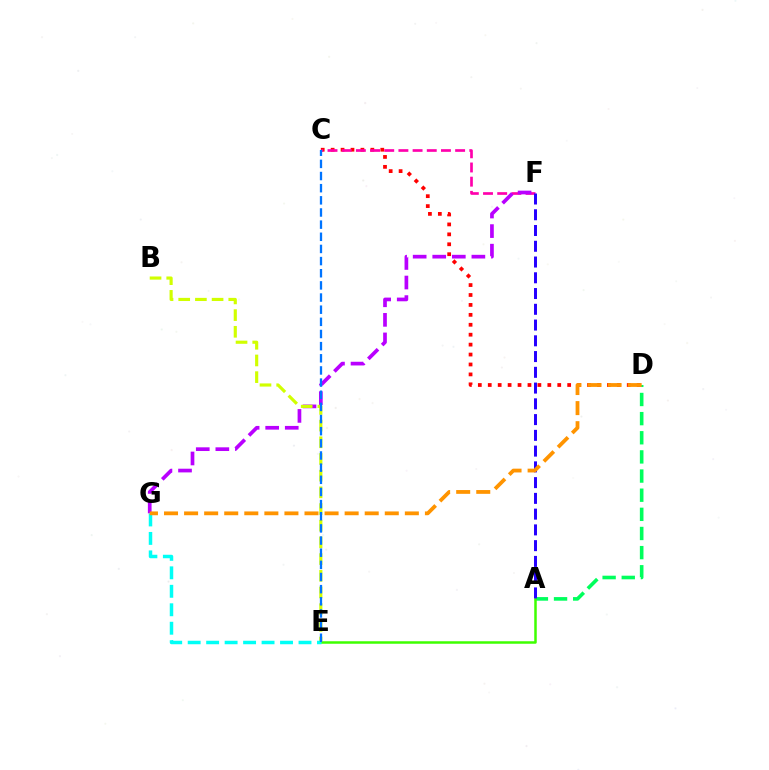{('C', 'D'): [{'color': '#ff0000', 'line_style': 'dotted', 'thickness': 2.7}], ('C', 'F'): [{'color': '#ff00ac', 'line_style': 'dashed', 'thickness': 1.93}], ('F', 'G'): [{'color': '#b900ff', 'line_style': 'dashed', 'thickness': 2.66}], ('A', 'D'): [{'color': '#00ff5c', 'line_style': 'dashed', 'thickness': 2.6}], ('A', 'E'): [{'color': '#3dff00', 'line_style': 'solid', 'thickness': 1.8}], ('B', 'E'): [{'color': '#d1ff00', 'line_style': 'dashed', 'thickness': 2.27}], ('E', 'G'): [{'color': '#00fff6', 'line_style': 'dashed', 'thickness': 2.51}], ('C', 'E'): [{'color': '#0074ff', 'line_style': 'dashed', 'thickness': 1.65}], ('A', 'F'): [{'color': '#2500ff', 'line_style': 'dashed', 'thickness': 2.14}], ('D', 'G'): [{'color': '#ff9400', 'line_style': 'dashed', 'thickness': 2.73}]}